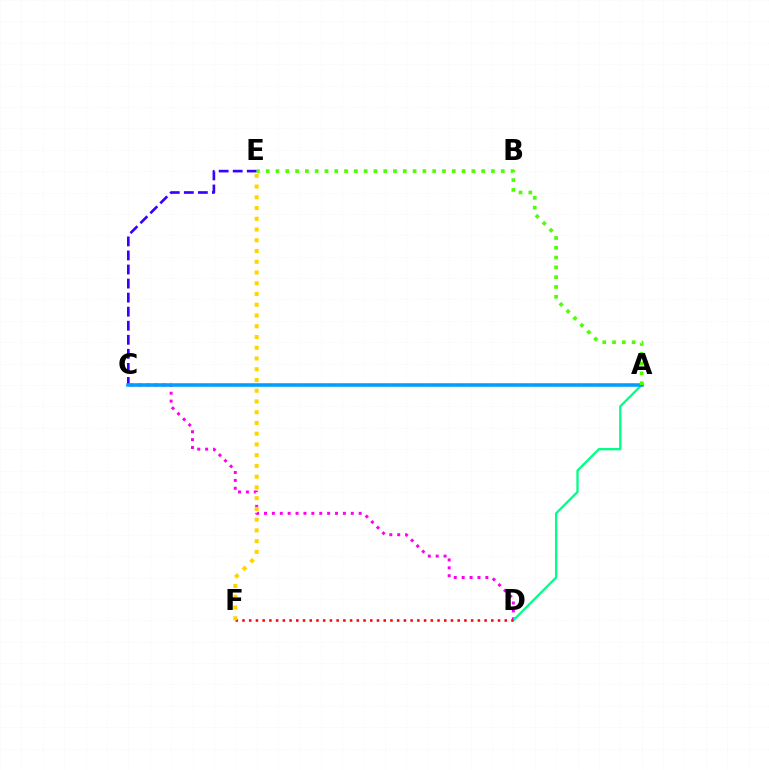{('C', 'E'): [{'color': '#3700ff', 'line_style': 'dashed', 'thickness': 1.91}], ('C', 'D'): [{'color': '#ff00ed', 'line_style': 'dotted', 'thickness': 2.14}], ('A', 'D'): [{'color': '#00ff86', 'line_style': 'solid', 'thickness': 1.64}], ('A', 'C'): [{'color': '#009eff', 'line_style': 'solid', 'thickness': 2.57}], ('A', 'E'): [{'color': '#4fff00', 'line_style': 'dotted', 'thickness': 2.66}], ('D', 'F'): [{'color': '#ff0000', 'line_style': 'dotted', 'thickness': 1.83}], ('E', 'F'): [{'color': '#ffd500', 'line_style': 'dotted', 'thickness': 2.92}]}